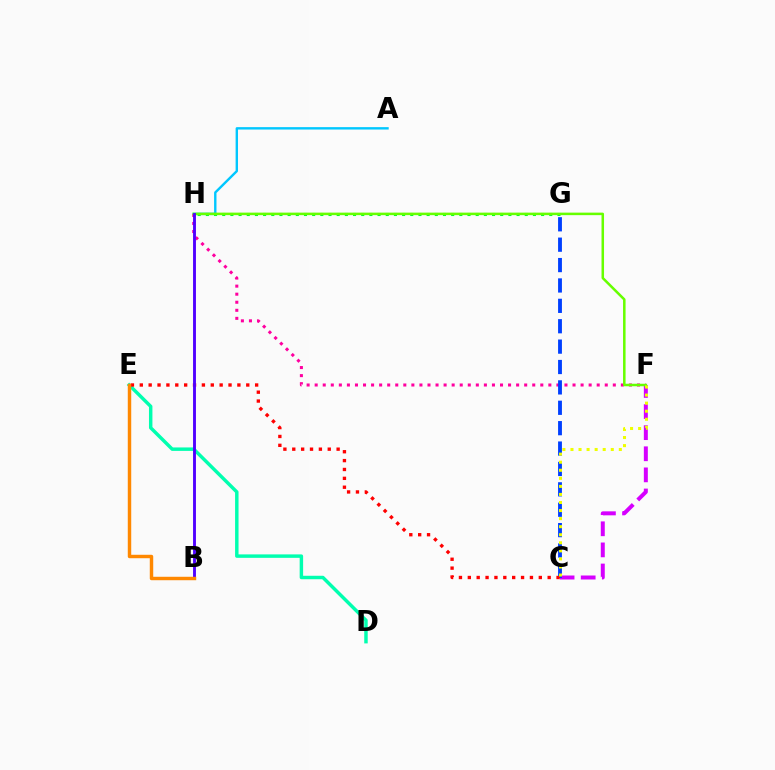{('D', 'E'): [{'color': '#00ffaf', 'line_style': 'solid', 'thickness': 2.48}], ('C', 'F'): [{'color': '#d600ff', 'line_style': 'dashed', 'thickness': 2.87}, {'color': '#eeff00', 'line_style': 'dotted', 'thickness': 2.19}], ('A', 'H'): [{'color': '#00c7ff', 'line_style': 'solid', 'thickness': 1.72}], ('F', 'H'): [{'color': '#ff00a0', 'line_style': 'dotted', 'thickness': 2.19}, {'color': '#66ff00', 'line_style': 'solid', 'thickness': 1.81}], ('C', 'G'): [{'color': '#003fff', 'line_style': 'dashed', 'thickness': 2.77}], ('G', 'H'): [{'color': '#00ff27', 'line_style': 'dotted', 'thickness': 2.22}], ('C', 'E'): [{'color': '#ff0000', 'line_style': 'dotted', 'thickness': 2.41}], ('B', 'H'): [{'color': '#4f00ff', 'line_style': 'solid', 'thickness': 2.07}], ('B', 'E'): [{'color': '#ff8800', 'line_style': 'solid', 'thickness': 2.48}]}